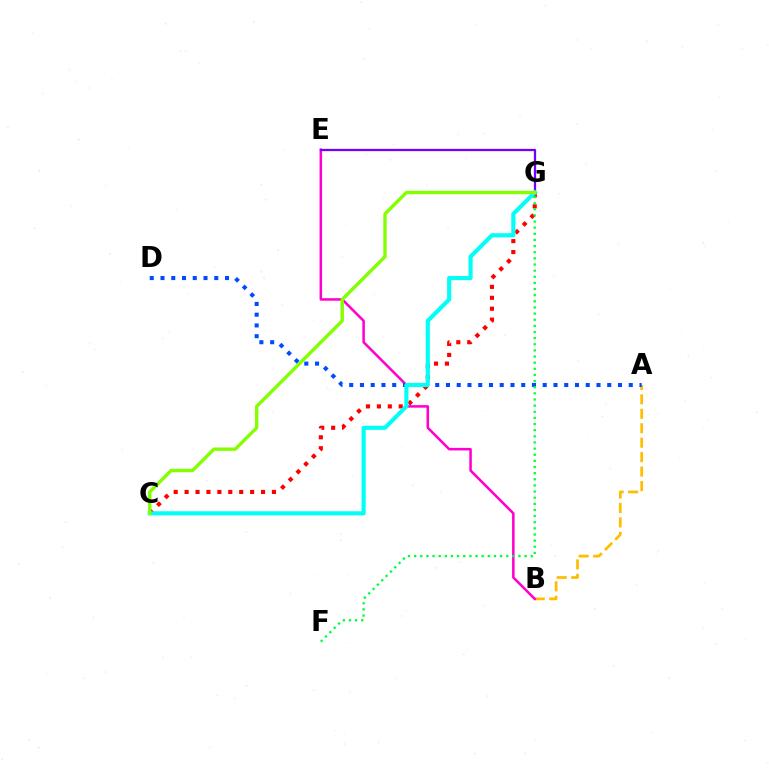{('C', 'G'): [{'color': '#ff0000', 'line_style': 'dotted', 'thickness': 2.97}, {'color': '#00fff6', 'line_style': 'solid', 'thickness': 2.98}, {'color': '#84ff00', 'line_style': 'solid', 'thickness': 2.43}], ('A', 'B'): [{'color': '#ffbd00', 'line_style': 'dashed', 'thickness': 1.96}], ('B', 'E'): [{'color': '#ff00cf', 'line_style': 'solid', 'thickness': 1.82}], ('E', 'G'): [{'color': '#7200ff', 'line_style': 'solid', 'thickness': 1.64}], ('A', 'D'): [{'color': '#004bff', 'line_style': 'dotted', 'thickness': 2.92}], ('F', 'G'): [{'color': '#00ff39', 'line_style': 'dotted', 'thickness': 1.67}]}